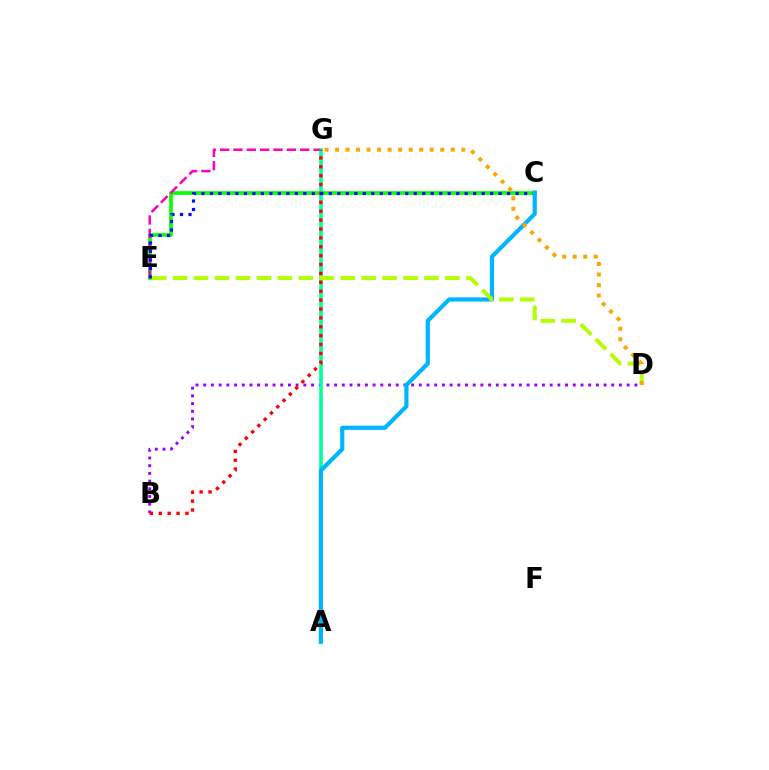{('C', 'E'): [{'color': '#08ff00', 'line_style': 'solid', 'thickness': 2.64}, {'color': '#0010ff', 'line_style': 'dotted', 'thickness': 2.31}], ('B', 'D'): [{'color': '#9b00ff', 'line_style': 'dotted', 'thickness': 2.09}], ('E', 'G'): [{'color': '#ff00bd', 'line_style': 'dashed', 'thickness': 1.81}], ('A', 'G'): [{'color': '#00ff9d', 'line_style': 'solid', 'thickness': 2.58}], ('B', 'G'): [{'color': '#ff0000', 'line_style': 'dotted', 'thickness': 2.42}], ('A', 'C'): [{'color': '#00b5ff', 'line_style': 'solid', 'thickness': 3.0}], ('D', 'E'): [{'color': '#b3ff00', 'line_style': 'dashed', 'thickness': 2.85}], ('D', 'G'): [{'color': '#ffa500', 'line_style': 'dotted', 'thickness': 2.86}]}